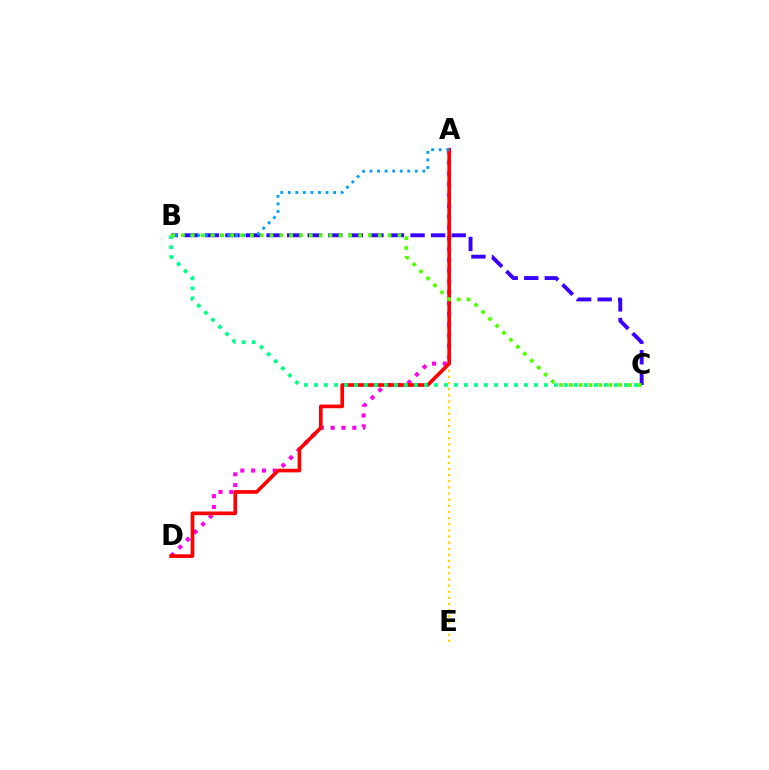{('A', 'E'): [{'color': '#ffd500', 'line_style': 'dotted', 'thickness': 1.67}], ('A', 'D'): [{'color': '#ff00ed', 'line_style': 'dotted', 'thickness': 2.94}, {'color': '#ff0000', 'line_style': 'solid', 'thickness': 2.63}], ('B', 'C'): [{'color': '#3700ff', 'line_style': 'dashed', 'thickness': 2.79}, {'color': '#00ff86', 'line_style': 'dotted', 'thickness': 2.72}, {'color': '#4fff00', 'line_style': 'dotted', 'thickness': 2.67}], ('A', 'B'): [{'color': '#009eff', 'line_style': 'dotted', 'thickness': 2.05}]}